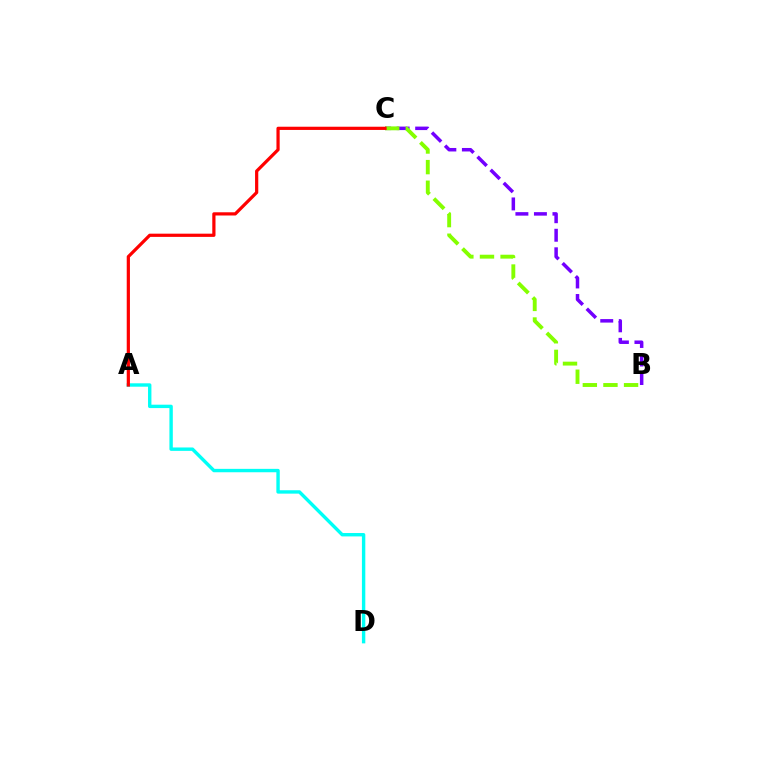{('B', 'C'): [{'color': '#7200ff', 'line_style': 'dashed', 'thickness': 2.52}, {'color': '#84ff00', 'line_style': 'dashed', 'thickness': 2.8}], ('A', 'D'): [{'color': '#00fff6', 'line_style': 'solid', 'thickness': 2.44}], ('A', 'C'): [{'color': '#ff0000', 'line_style': 'solid', 'thickness': 2.31}]}